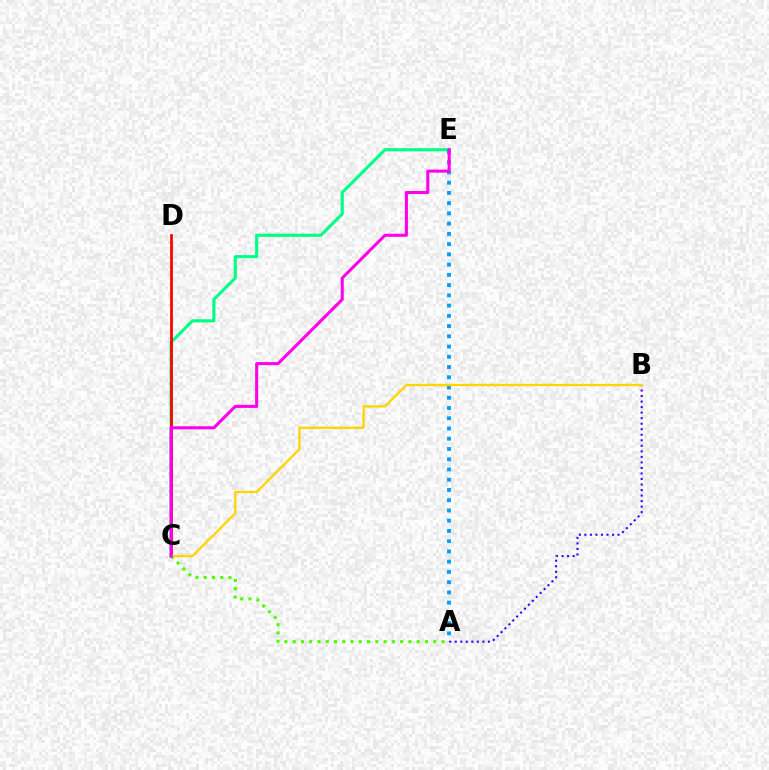{('C', 'E'): [{'color': '#00ff86', 'line_style': 'solid', 'thickness': 2.25}, {'color': '#ff00ed', 'line_style': 'solid', 'thickness': 2.21}], ('A', 'E'): [{'color': '#009eff', 'line_style': 'dotted', 'thickness': 2.78}], ('C', 'D'): [{'color': '#ff0000', 'line_style': 'solid', 'thickness': 1.98}], ('A', 'B'): [{'color': '#3700ff', 'line_style': 'dotted', 'thickness': 1.5}], ('A', 'C'): [{'color': '#4fff00', 'line_style': 'dotted', 'thickness': 2.25}], ('B', 'C'): [{'color': '#ffd500', 'line_style': 'solid', 'thickness': 1.67}]}